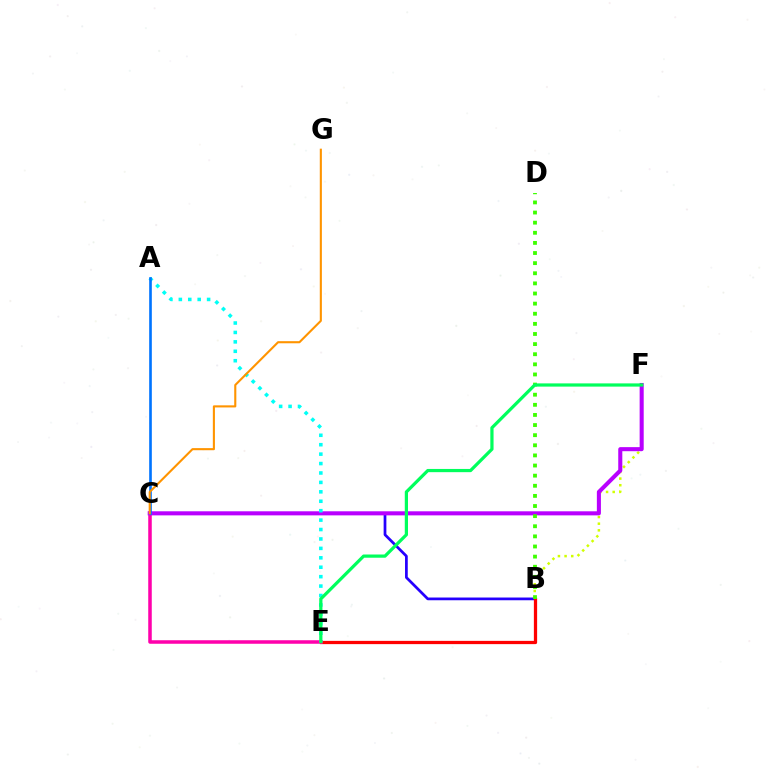{('B', 'F'): [{'color': '#d1ff00', 'line_style': 'dotted', 'thickness': 1.81}], ('B', 'C'): [{'color': '#2500ff', 'line_style': 'solid', 'thickness': 1.97}], ('B', 'E'): [{'color': '#ff0000', 'line_style': 'solid', 'thickness': 2.35}], ('C', 'E'): [{'color': '#ff00ac', 'line_style': 'solid', 'thickness': 2.54}], ('C', 'F'): [{'color': '#b900ff', 'line_style': 'solid', 'thickness': 2.92}], ('B', 'D'): [{'color': '#3dff00', 'line_style': 'dotted', 'thickness': 2.75}], ('A', 'E'): [{'color': '#00fff6', 'line_style': 'dotted', 'thickness': 2.56}], ('A', 'C'): [{'color': '#0074ff', 'line_style': 'solid', 'thickness': 1.9}], ('E', 'F'): [{'color': '#00ff5c', 'line_style': 'solid', 'thickness': 2.32}], ('C', 'G'): [{'color': '#ff9400', 'line_style': 'solid', 'thickness': 1.52}]}